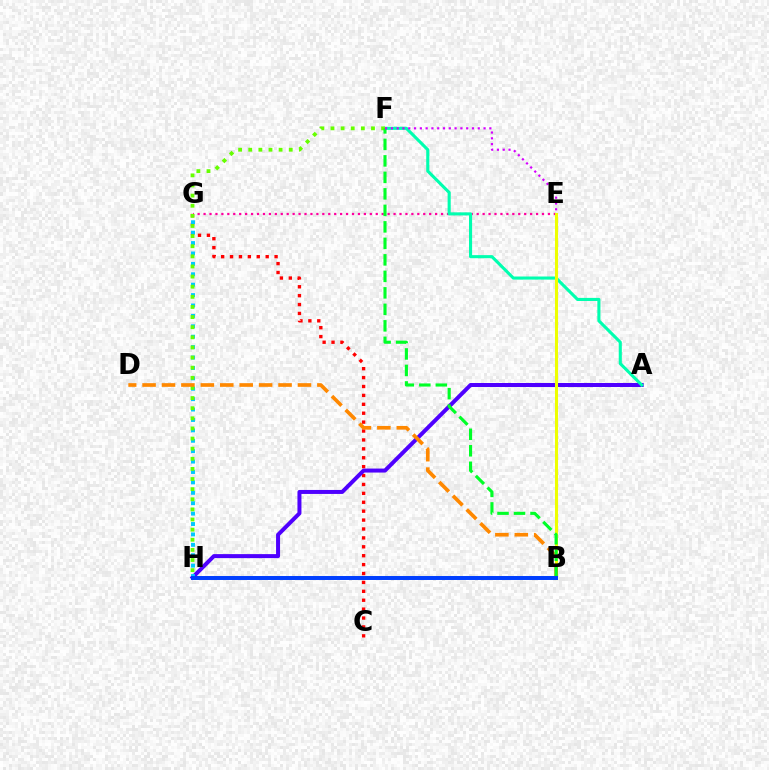{('E', 'G'): [{'color': '#ff00a0', 'line_style': 'dotted', 'thickness': 1.61}], ('C', 'G'): [{'color': '#ff0000', 'line_style': 'dotted', 'thickness': 2.42}], ('A', 'H'): [{'color': '#4f00ff', 'line_style': 'solid', 'thickness': 2.88}], ('A', 'F'): [{'color': '#00ffaf', 'line_style': 'solid', 'thickness': 2.23}], ('G', 'H'): [{'color': '#00c7ff', 'line_style': 'dotted', 'thickness': 2.83}], ('B', 'E'): [{'color': '#eeff00', 'line_style': 'solid', 'thickness': 2.2}], ('F', 'H'): [{'color': '#66ff00', 'line_style': 'dotted', 'thickness': 2.75}], ('B', 'D'): [{'color': '#ff8800', 'line_style': 'dashed', 'thickness': 2.64}], ('B', 'F'): [{'color': '#00ff27', 'line_style': 'dashed', 'thickness': 2.24}], ('B', 'H'): [{'color': '#003fff', 'line_style': 'solid', 'thickness': 2.86}], ('E', 'F'): [{'color': '#d600ff', 'line_style': 'dotted', 'thickness': 1.57}]}